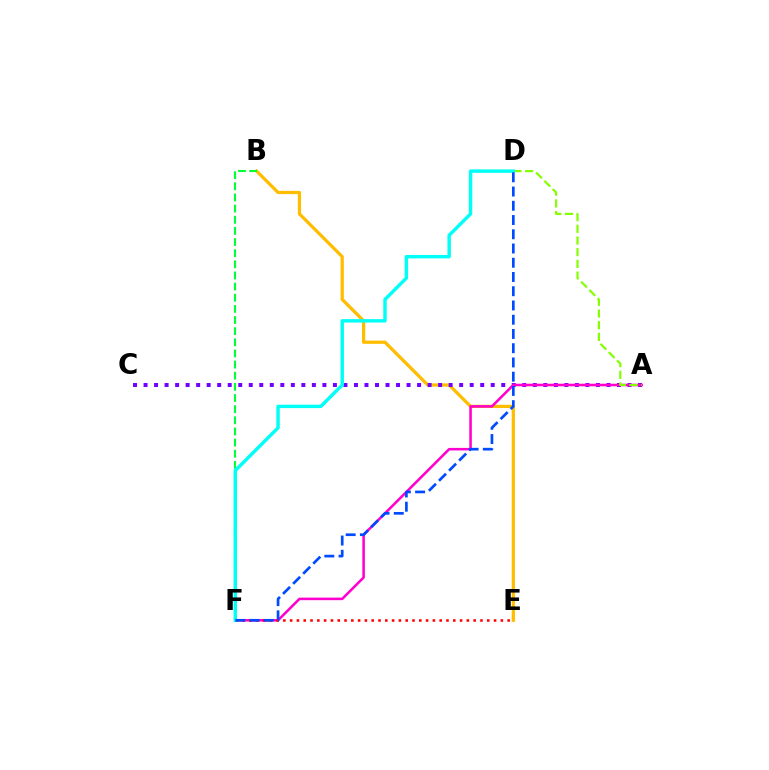{('B', 'E'): [{'color': '#ffbd00', 'line_style': 'solid', 'thickness': 2.33}], ('A', 'C'): [{'color': '#7200ff', 'line_style': 'dotted', 'thickness': 2.86}], ('A', 'F'): [{'color': '#ff00cf', 'line_style': 'solid', 'thickness': 1.83}], ('B', 'F'): [{'color': '#00ff39', 'line_style': 'dashed', 'thickness': 1.51}], ('A', 'D'): [{'color': '#84ff00', 'line_style': 'dashed', 'thickness': 1.59}], ('E', 'F'): [{'color': '#ff0000', 'line_style': 'dotted', 'thickness': 1.85}], ('D', 'F'): [{'color': '#00fff6', 'line_style': 'solid', 'thickness': 2.47}, {'color': '#004bff', 'line_style': 'dashed', 'thickness': 1.93}]}